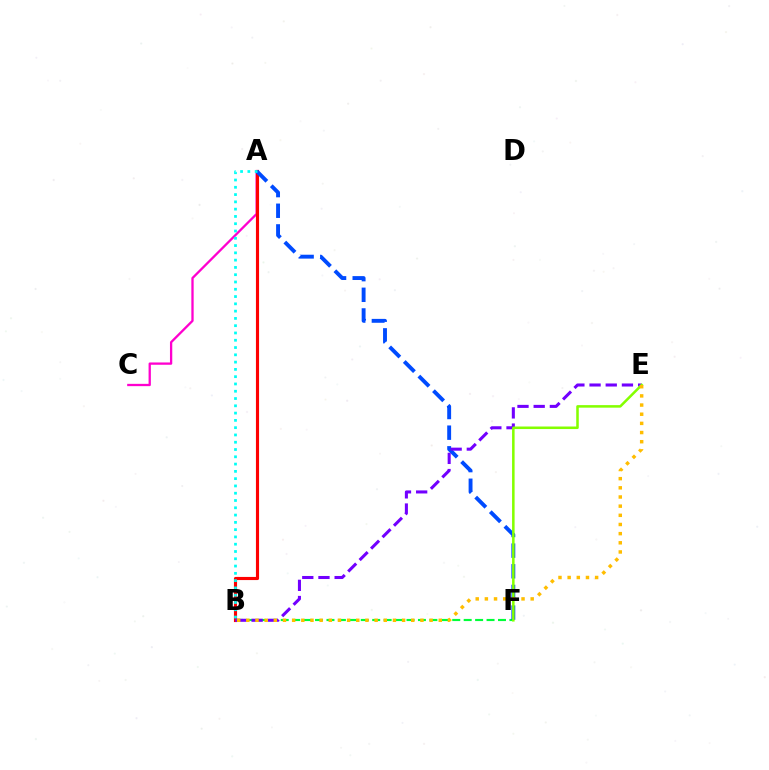{('B', 'F'): [{'color': '#00ff39', 'line_style': 'dashed', 'thickness': 1.55}], ('A', 'C'): [{'color': '#ff00cf', 'line_style': 'solid', 'thickness': 1.66}], ('A', 'B'): [{'color': '#ff0000', 'line_style': 'solid', 'thickness': 2.25}, {'color': '#00fff6', 'line_style': 'dotted', 'thickness': 1.98}], ('A', 'F'): [{'color': '#004bff', 'line_style': 'dashed', 'thickness': 2.81}], ('B', 'E'): [{'color': '#7200ff', 'line_style': 'dashed', 'thickness': 2.2}, {'color': '#ffbd00', 'line_style': 'dotted', 'thickness': 2.49}], ('E', 'F'): [{'color': '#84ff00', 'line_style': 'solid', 'thickness': 1.83}]}